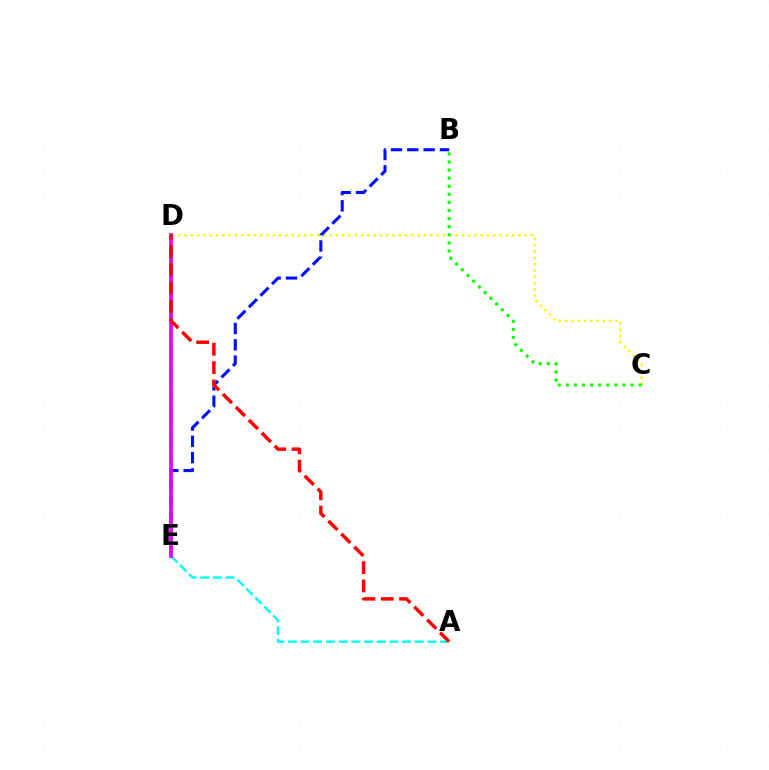{('C', 'D'): [{'color': '#fcf500', 'line_style': 'dotted', 'thickness': 1.71}], ('B', 'E'): [{'color': '#0010ff', 'line_style': 'dashed', 'thickness': 2.22}], ('A', 'E'): [{'color': '#00fff6', 'line_style': 'dashed', 'thickness': 1.72}], ('D', 'E'): [{'color': '#ee00ff', 'line_style': 'solid', 'thickness': 2.7}], ('A', 'D'): [{'color': '#ff0000', 'line_style': 'dashed', 'thickness': 2.49}], ('B', 'C'): [{'color': '#08ff00', 'line_style': 'dotted', 'thickness': 2.2}]}